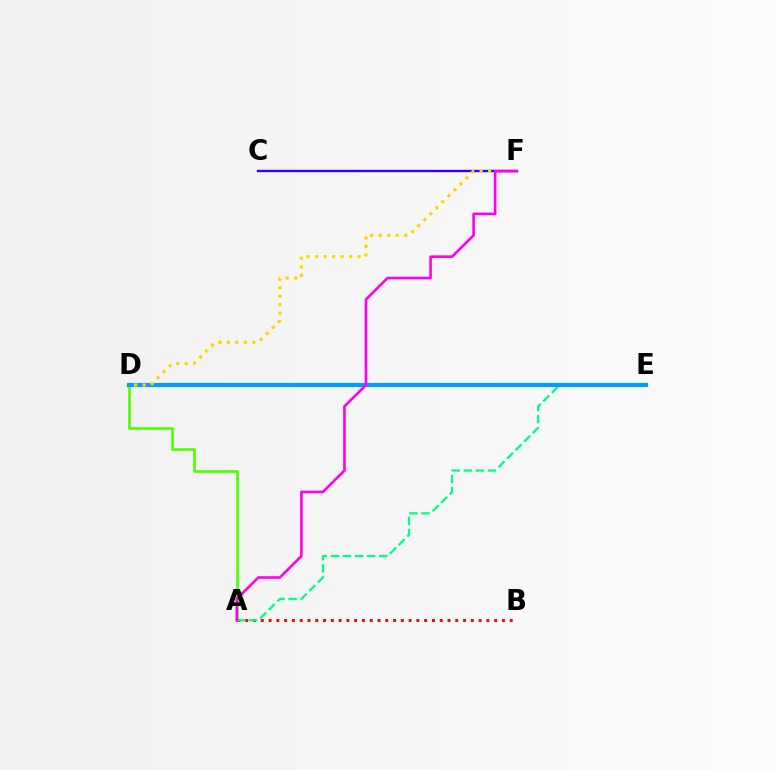{('C', 'F'): [{'color': '#3700ff', 'line_style': 'solid', 'thickness': 1.72}], ('A', 'D'): [{'color': '#4fff00', 'line_style': 'solid', 'thickness': 1.89}], ('A', 'B'): [{'color': '#ff0000', 'line_style': 'dotted', 'thickness': 2.11}], ('A', 'E'): [{'color': '#00ff86', 'line_style': 'dashed', 'thickness': 1.64}], ('D', 'E'): [{'color': '#009eff', 'line_style': 'solid', 'thickness': 2.99}], ('D', 'F'): [{'color': '#ffd500', 'line_style': 'dotted', 'thickness': 2.31}], ('A', 'F'): [{'color': '#ff00ed', 'line_style': 'solid', 'thickness': 1.88}]}